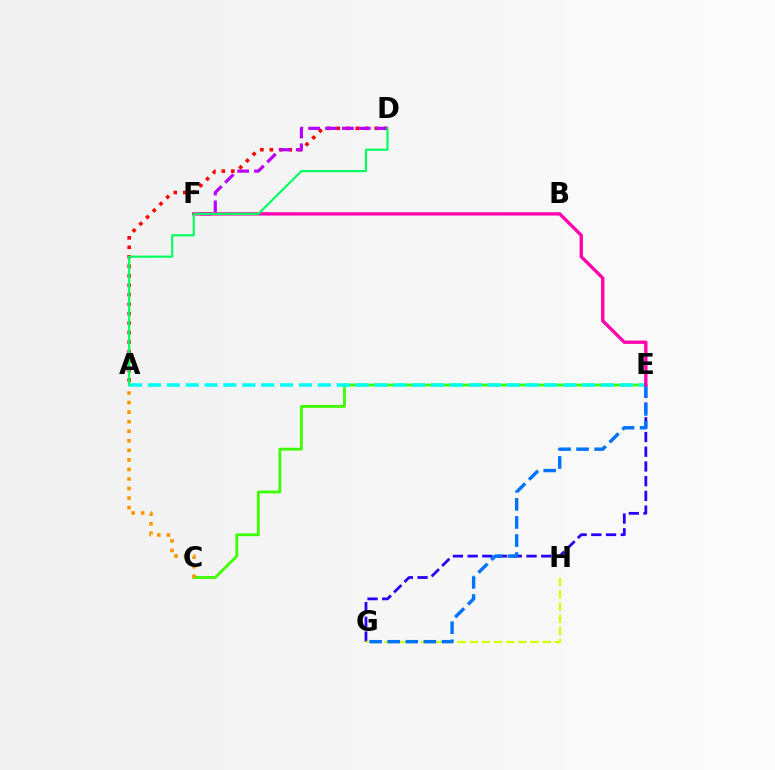{('A', 'D'): [{'color': '#ff0000', 'line_style': 'dotted', 'thickness': 2.57}, {'color': '#00ff5c', 'line_style': 'solid', 'thickness': 1.55}], ('E', 'G'): [{'color': '#2500ff', 'line_style': 'dashed', 'thickness': 2.0}, {'color': '#0074ff', 'line_style': 'dashed', 'thickness': 2.46}], ('C', 'E'): [{'color': '#3dff00', 'line_style': 'solid', 'thickness': 2.04}], ('D', 'F'): [{'color': '#b900ff', 'line_style': 'dashed', 'thickness': 2.29}], ('A', 'C'): [{'color': '#ff9400', 'line_style': 'dotted', 'thickness': 2.59}], ('A', 'E'): [{'color': '#00fff6', 'line_style': 'dashed', 'thickness': 2.56}], ('G', 'H'): [{'color': '#d1ff00', 'line_style': 'dashed', 'thickness': 1.65}], ('E', 'F'): [{'color': '#ff00ac', 'line_style': 'solid', 'thickness': 2.4}]}